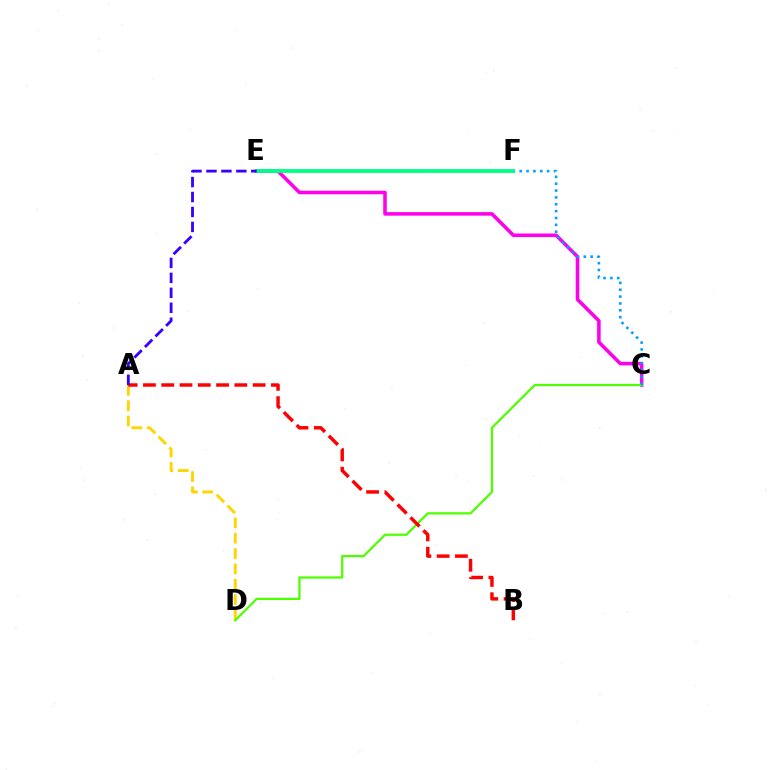{('C', 'E'): [{'color': '#ff00ed', 'line_style': 'solid', 'thickness': 2.56}], ('A', 'D'): [{'color': '#ffd500', 'line_style': 'dashed', 'thickness': 2.08}], ('C', 'D'): [{'color': '#4fff00', 'line_style': 'solid', 'thickness': 1.62}], ('C', 'F'): [{'color': '#009eff', 'line_style': 'dotted', 'thickness': 1.86}], ('E', 'F'): [{'color': '#00ff86', 'line_style': 'solid', 'thickness': 2.77}], ('A', 'B'): [{'color': '#ff0000', 'line_style': 'dashed', 'thickness': 2.48}], ('A', 'E'): [{'color': '#3700ff', 'line_style': 'dashed', 'thickness': 2.03}]}